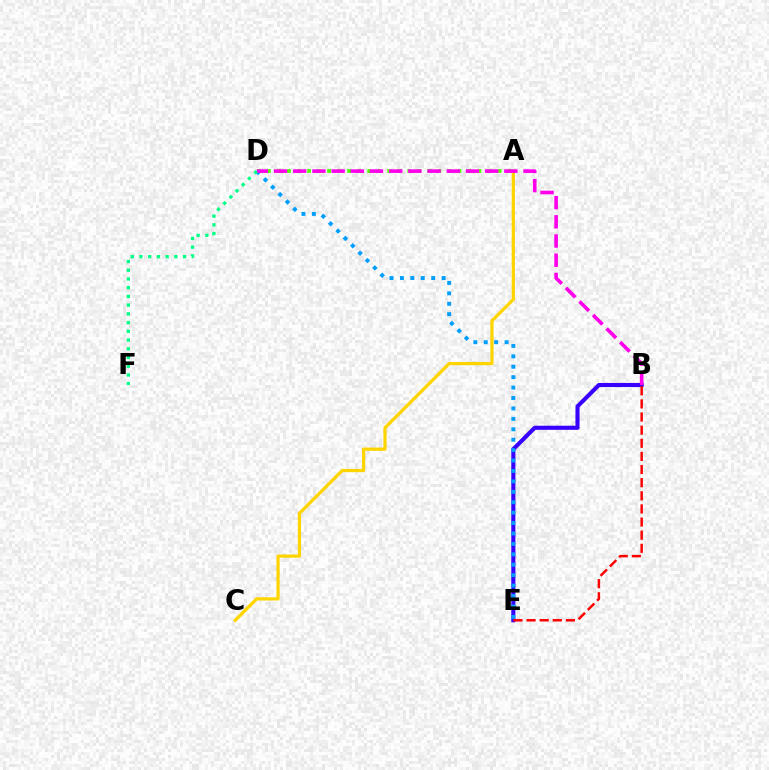{('A', 'D'): [{'color': '#4fff00', 'line_style': 'dotted', 'thickness': 2.72}], ('B', 'E'): [{'color': '#3700ff', 'line_style': 'solid', 'thickness': 2.95}, {'color': '#ff0000', 'line_style': 'dashed', 'thickness': 1.78}], ('A', 'C'): [{'color': '#ffd500', 'line_style': 'solid', 'thickness': 2.34}], ('D', 'E'): [{'color': '#009eff', 'line_style': 'dotted', 'thickness': 2.83}], ('B', 'D'): [{'color': '#ff00ed', 'line_style': 'dashed', 'thickness': 2.61}], ('D', 'F'): [{'color': '#00ff86', 'line_style': 'dotted', 'thickness': 2.37}]}